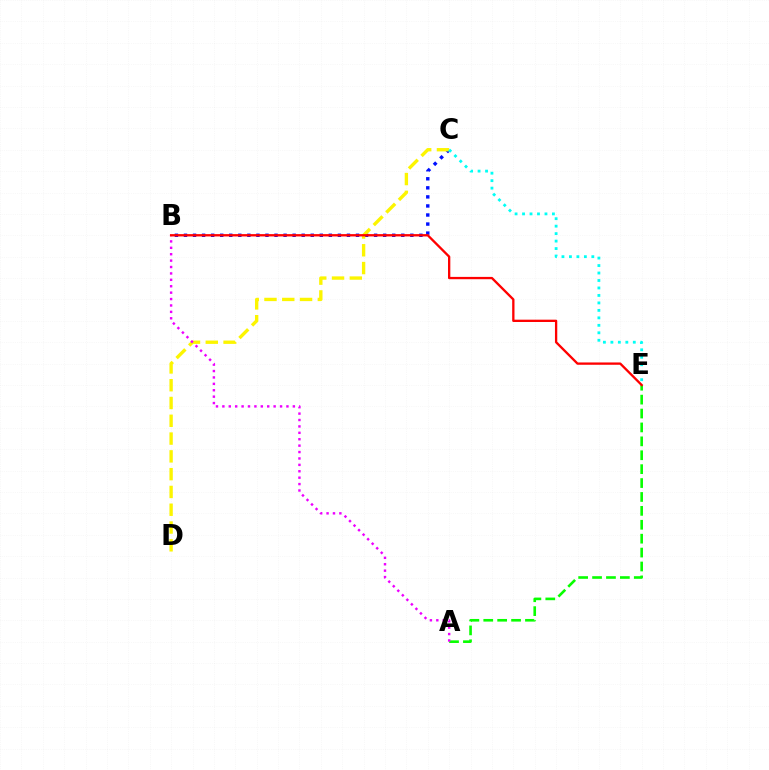{('B', 'C'): [{'color': '#0010ff', 'line_style': 'dotted', 'thickness': 2.46}], ('A', 'E'): [{'color': '#08ff00', 'line_style': 'dashed', 'thickness': 1.89}], ('C', 'D'): [{'color': '#fcf500', 'line_style': 'dashed', 'thickness': 2.42}], ('A', 'B'): [{'color': '#ee00ff', 'line_style': 'dotted', 'thickness': 1.74}], ('B', 'E'): [{'color': '#ff0000', 'line_style': 'solid', 'thickness': 1.67}], ('C', 'E'): [{'color': '#00fff6', 'line_style': 'dotted', 'thickness': 2.03}]}